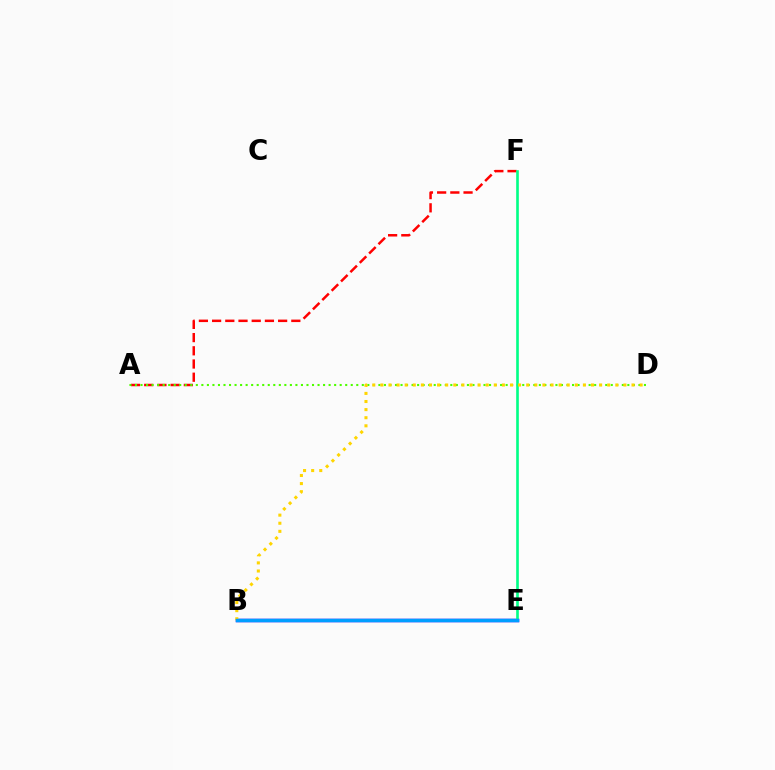{('B', 'E'): [{'color': '#3700ff', 'line_style': 'solid', 'thickness': 2.5}, {'color': '#ff00ed', 'line_style': 'dotted', 'thickness': 1.98}, {'color': '#009eff', 'line_style': 'solid', 'thickness': 2.47}], ('A', 'F'): [{'color': '#ff0000', 'line_style': 'dashed', 'thickness': 1.79}], ('A', 'D'): [{'color': '#4fff00', 'line_style': 'dotted', 'thickness': 1.5}], ('E', 'F'): [{'color': '#00ff86', 'line_style': 'solid', 'thickness': 1.9}], ('B', 'D'): [{'color': '#ffd500', 'line_style': 'dotted', 'thickness': 2.2}]}